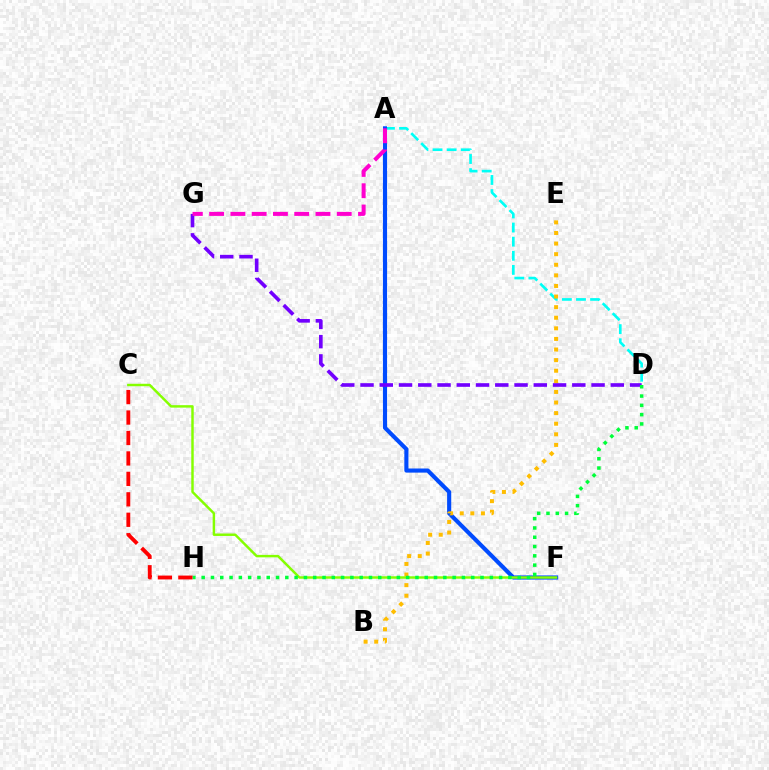{('A', 'D'): [{'color': '#00fff6', 'line_style': 'dashed', 'thickness': 1.92}], ('A', 'F'): [{'color': '#004bff', 'line_style': 'solid', 'thickness': 2.97}], ('B', 'E'): [{'color': '#ffbd00', 'line_style': 'dotted', 'thickness': 2.88}], ('D', 'G'): [{'color': '#7200ff', 'line_style': 'dashed', 'thickness': 2.62}], ('C', 'F'): [{'color': '#84ff00', 'line_style': 'solid', 'thickness': 1.77}], ('D', 'H'): [{'color': '#00ff39', 'line_style': 'dotted', 'thickness': 2.53}], ('A', 'G'): [{'color': '#ff00cf', 'line_style': 'dashed', 'thickness': 2.89}], ('C', 'H'): [{'color': '#ff0000', 'line_style': 'dashed', 'thickness': 2.78}]}